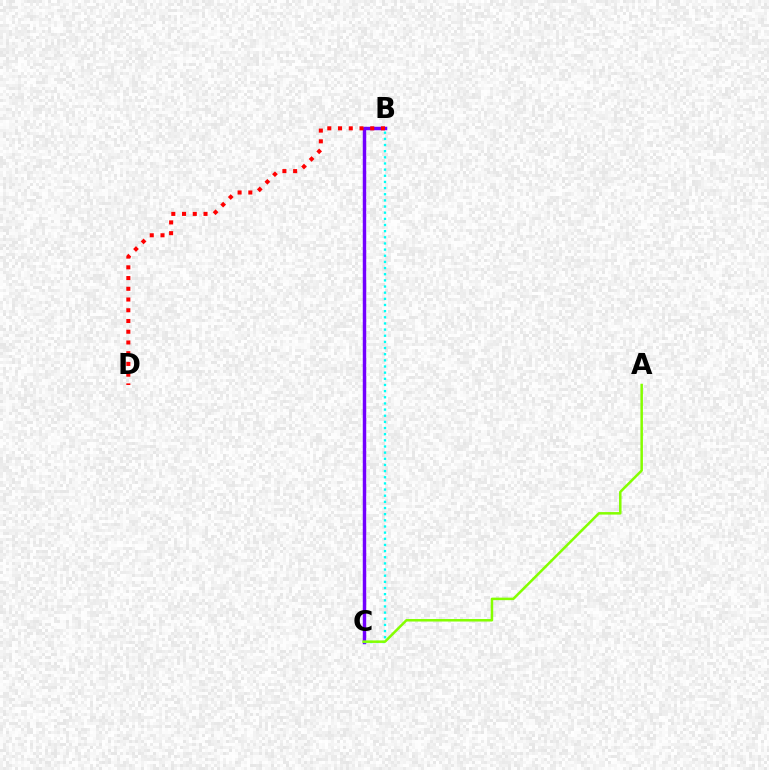{('B', 'C'): [{'color': '#7200ff', 'line_style': 'solid', 'thickness': 2.48}, {'color': '#00fff6', 'line_style': 'dotted', 'thickness': 1.67}], ('B', 'D'): [{'color': '#ff0000', 'line_style': 'dotted', 'thickness': 2.92}], ('A', 'C'): [{'color': '#84ff00', 'line_style': 'solid', 'thickness': 1.81}]}